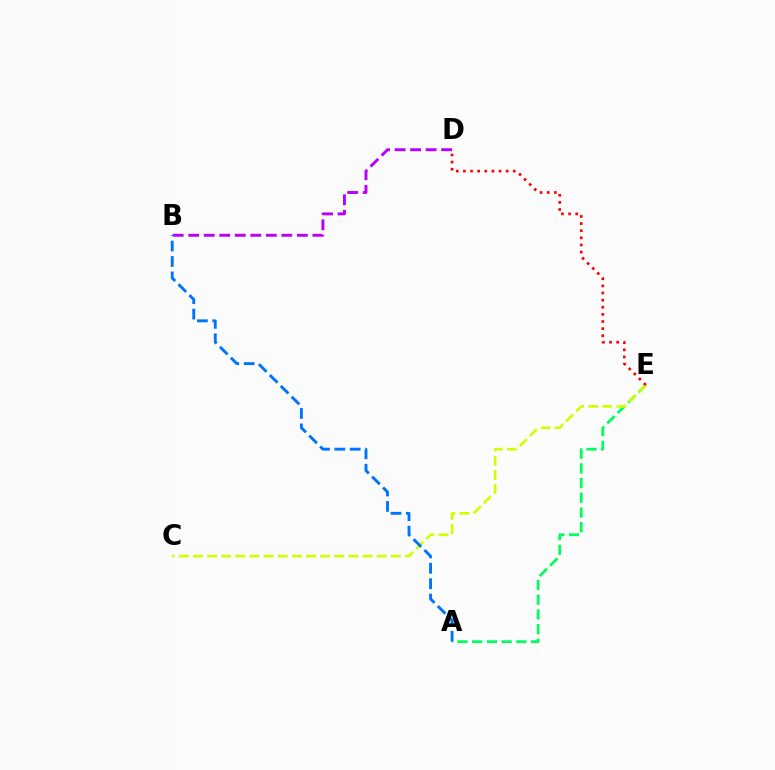{('A', 'E'): [{'color': '#00ff5c', 'line_style': 'dashed', 'thickness': 2.0}], ('C', 'E'): [{'color': '#d1ff00', 'line_style': 'dashed', 'thickness': 1.92}], ('B', 'D'): [{'color': '#b900ff', 'line_style': 'dashed', 'thickness': 2.11}], ('A', 'B'): [{'color': '#0074ff', 'line_style': 'dashed', 'thickness': 2.09}], ('D', 'E'): [{'color': '#ff0000', 'line_style': 'dotted', 'thickness': 1.94}]}